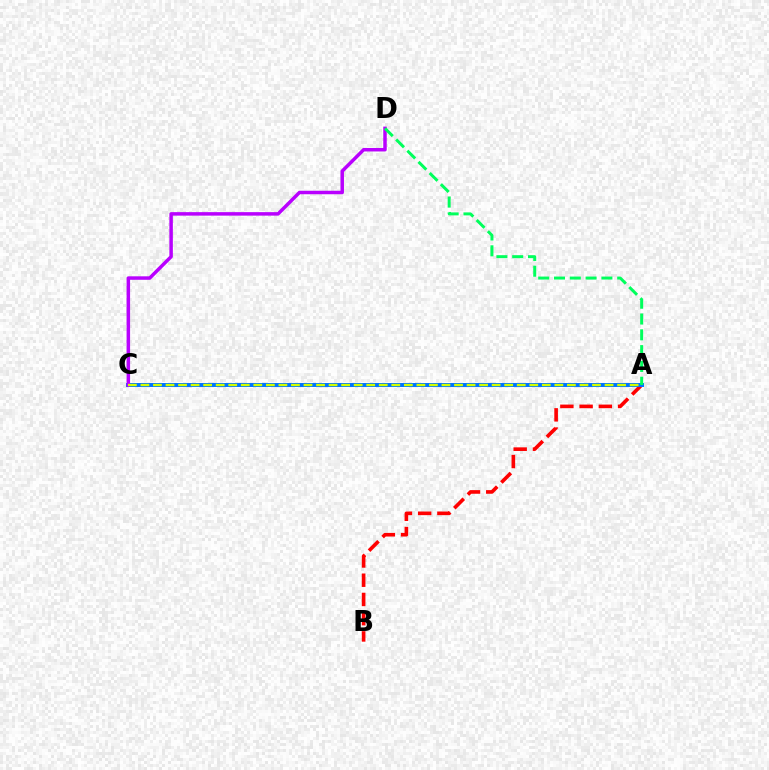{('A', 'B'): [{'color': '#ff0000', 'line_style': 'dashed', 'thickness': 2.61}], ('A', 'C'): [{'color': '#0074ff', 'line_style': 'solid', 'thickness': 2.85}, {'color': '#d1ff00', 'line_style': 'dashed', 'thickness': 1.7}], ('C', 'D'): [{'color': '#b900ff', 'line_style': 'solid', 'thickness': 2.51}], ('A', 'D'): [{'color': '#00ff5c', 'line_style': 'dashed', 'thickness': 2.15}]}